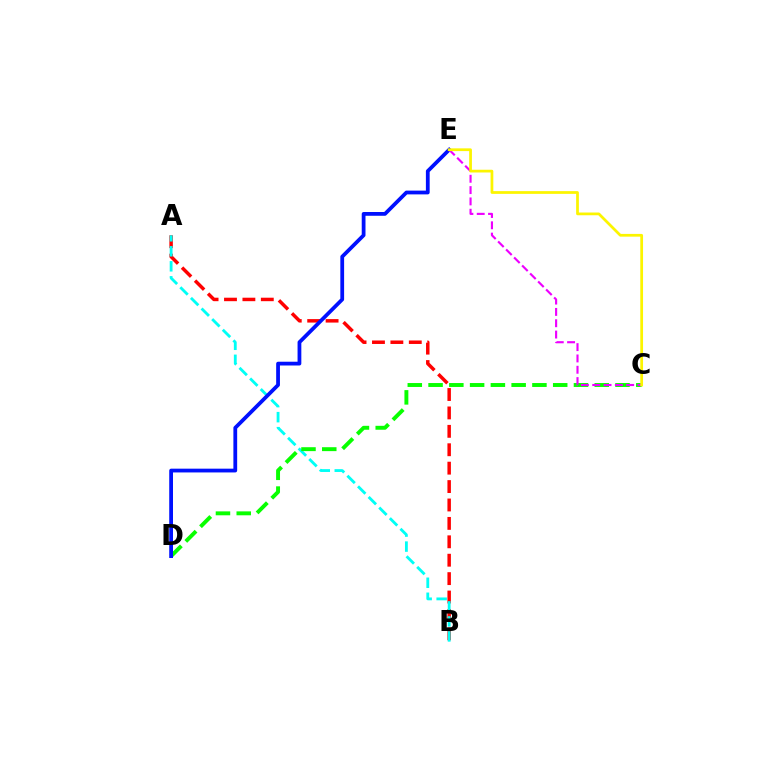{('A', 'B'): [{'color': '#ff0000', 'line_style': 'dashed', 'thickness': 2.5}, {'color': '#00fff6', 'line_style': 'dashed', 'thickness': 2.04}], ('C', 'D'): [{'color': '#08ff00', 'line_style': 'dashed', 'thickness': 2.82}], ('D', 'E'): [{'color': '#0010ff', 'line_style': 'solid', 'thickness': 2.72}], ('C', 'E'): [{'color': '#ee00ff', 'line_style': 'dashed', 'thickness': 1.54}, {'color': '#fcf500', 'line_style': 'solid', 'thickness': 1.97}]}